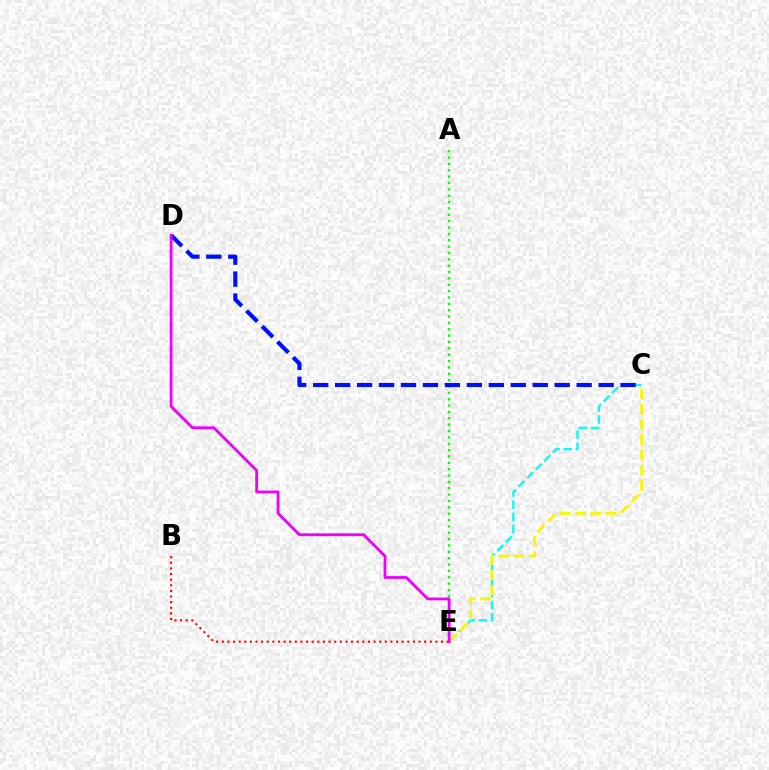{('A', 'E'): [{'color': '#08ff00', 'line_style': 'dotted', 'thickness': 1.73}], ('C', 'E'): [{'color': '#00fff6', 'line_style': 'dashed', 'thickness': 1.65}, {'color': '#fcf500', 'line_style': 'dashed', 'thickness': 2.08}], ('C', 'D'): [{'color': '#0010ff', 'line_style': 'dashed', 'thickness': 2.98}], ('B', 'E'): [{'color': '#ff0000', 'line_style': 'dotted', 'thickness': 1.53}], ('D', 'E'): [{'color': '#ee00ff', 'line_style': 'solid', 'thickness': 2.02}]}